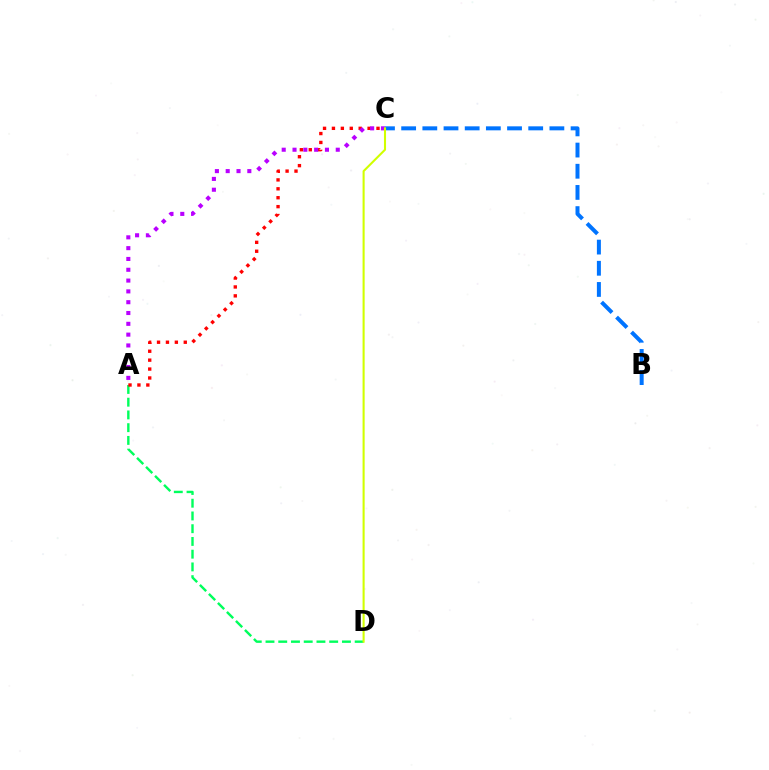{('B', 'C'): [{'color': '#0074ff', 'line_style': 'dashed', 'thickness': 2.88}], ('A', 'D'): [{'color': '#00ff5c', 'line_style': 'dashed', 'thickness': 1.73}], ('A', 'C'): [{'color': '#ff0000', 'line_style': 'dotted', 'thickness': 2.42}, {'color': '#b900ff', 'line_style': 'dotted', 'thickness': 2.94}], ('C', 'D'): [{'color': '#d1ff00', 'line_style': 'solid', 'thickness': 1.5}]}